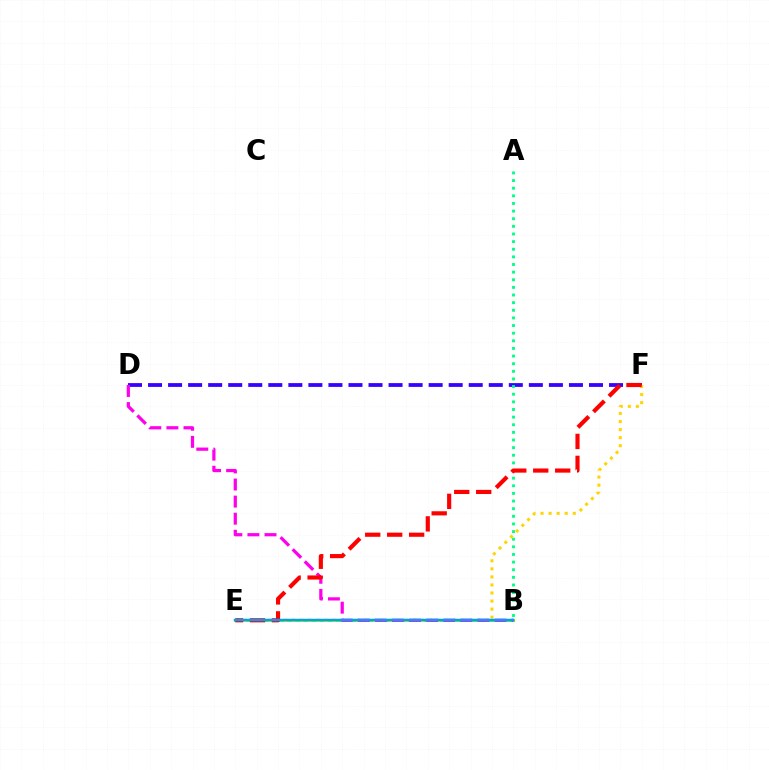{('B', 'E'): [{'color': '#4fff00', 'line_style': 'solid', 'thickness': 2.13}, {'color': '#009eff', 'line_style': 'solid', 'thickness': 1.77}], ('D', 'F'): [{'color': '#3700ff', 'line_style': 'dashed', 'thickness': 2.72}], ('A', 'B'): [{'color': '#00ff86', 'line_style': 'dotted', 'thickness': 2.07}], ('E', 'F'): [{'color': '#ffd500', 'line_style': 'dotted', 'thickness': 2.19}, {'color': '#ff0000', 'line_style': 'dashed', 'thickness': 2.98}], ('B', 'D'): [{'color': '#ff00ed', 'line_style': 'dashed', 'thickness': 2.32}]}